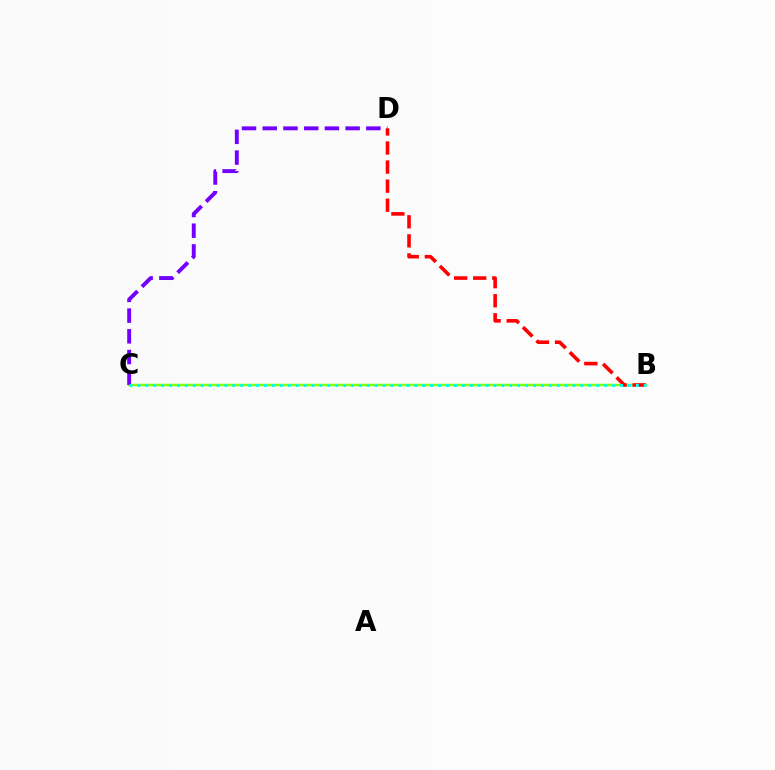{('B', 'C'): [{'color': '#84ff00', 'line_style': 'solid', 'thickness': 1.79}, {'color': '#00fff6', 'line_style': 'dotted', 'thickness': 2.15}], ('B', 'D'): [{'color': '#ff0000', 'line_style': 'dashed', 'thickness': 2.59}], ('C', 'D'): [{'color': '#7200ff', 'line_style': 'dashed', 'thickness': 2.82}]}